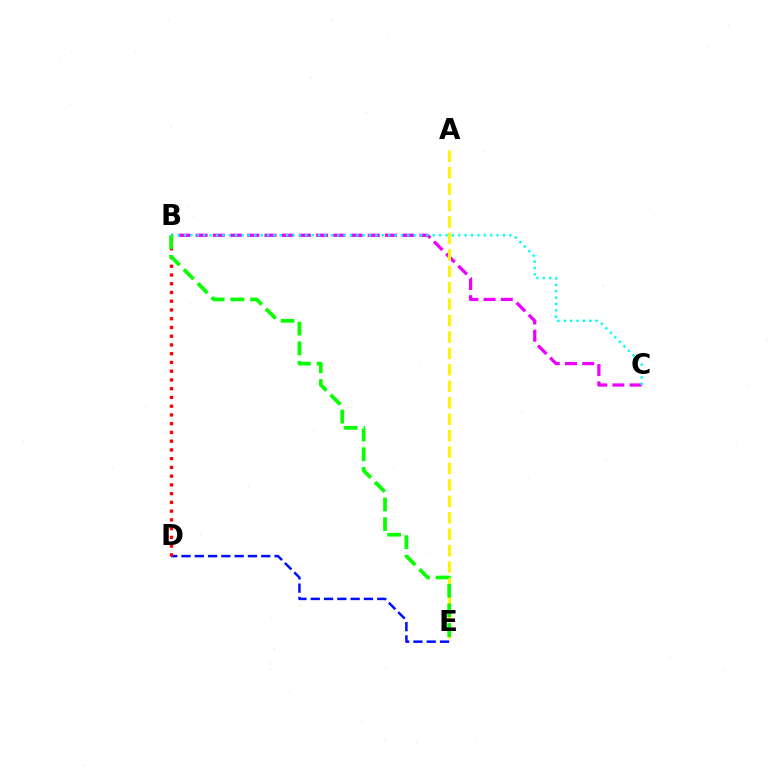{('B', 'C'): [{'color': '#ee00ff', 'line_style': 'dashed', 'thickness': 2.34}, {'color': '#00fff6', 'line_style': 'dotted', 'thickness': 1.73}], ('A', 'E'): [{'color': '#fcf500', 'line_style': 'dashed', 'thickness': 2.23}], ('D', 'E'): [{'color': '#0010ff', 'line_style': 'dashed', 'thickness': 1.81}], ('B', 'D'): [{'color': '#ff0000', 'line_style': 'dotted', 'thickness': 2.38}], ('B', 'E'): [{'color': '#08ff00', 'line_style': 'dashed', 'thickness': 2.68}]}